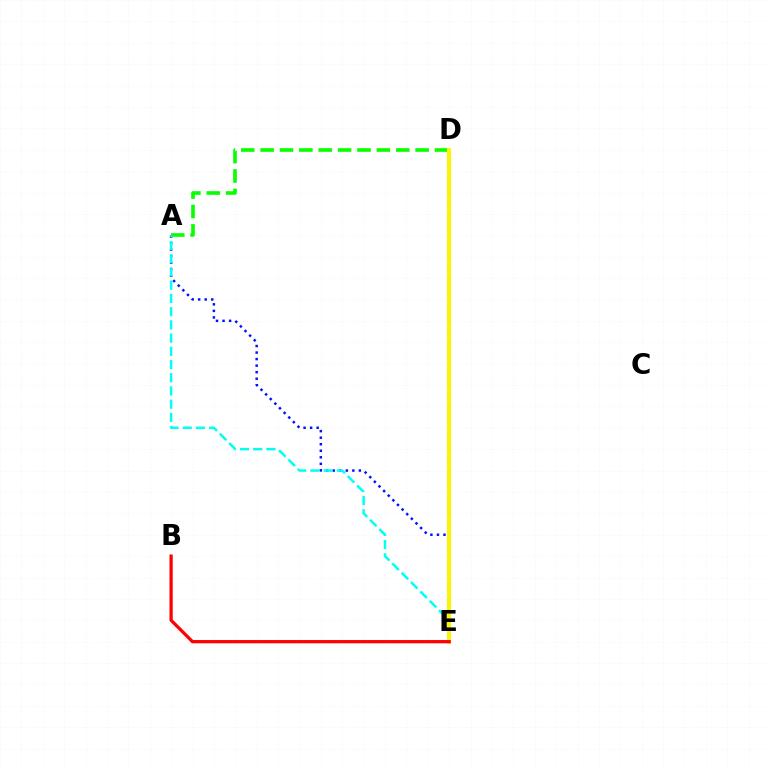{('A', 'E'): [{'color': '#0010ff', 'line_style': 'dotted', 'thickness': 1.78}, {'color': '#00fff6', 'line_style': 'dashed', 'thickness': 1.8}], ('A', 'D'): [{'color': '#08ff00', 'line_style': 'dashed', 'thickness': 2.63}], ('D', 'E'): [{'color': '#ee00ff', 'line_style': 'dashed', 'thickness': 2.71}, {'color': '#fcf500', 'line_style': 'solid', 'thickness': 2.89}], ('B', 'E'): [{'color': '#ff0000', 'line_style': 'solid', 'thickness': 2.34}]}